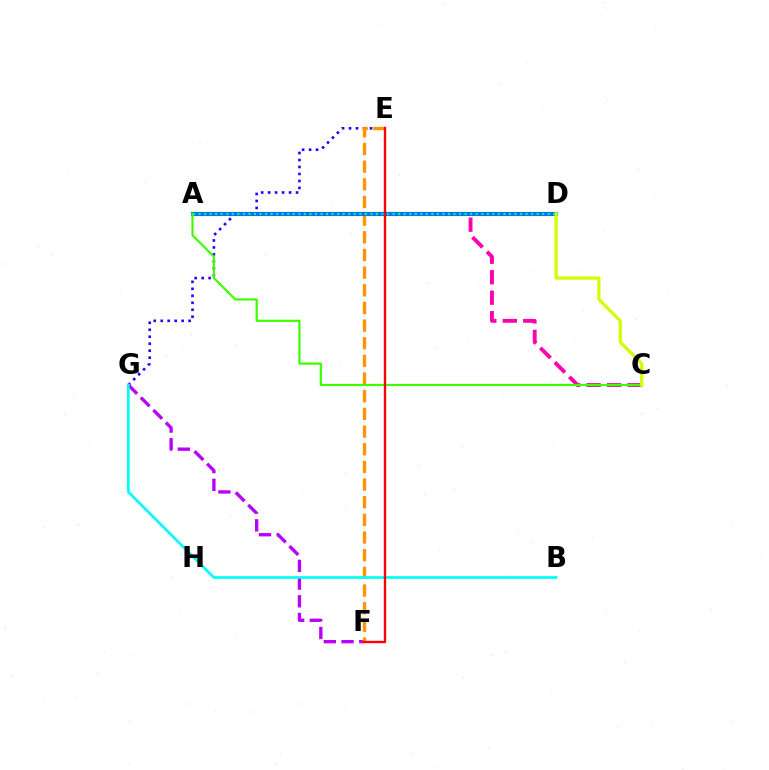{('A', 'C'): [{'color': '#ff00ac', 'line_style': 'dashed', 'thickness': 2.78}, {'color': '#3dff00', 'line_style': 'solid', 'thickness': 1.59}], ('E', 'G'): [{'color': '#2500ff', 'line_style': 'dotted', 'thickness': 1.9}], ('F', 'G'): [{'color': '#b900ff', 'line_style': 'dashed', 'thickness': 2.4}], ('E', 'F'): [{'color': '#ff9400', 'line_style': 'dashed', 'thickness': 2.4}, {'color': '#ff0000', 'line_style': 'solid', 'thickness': 1.71}], ('A', 'D'): [{'color': '#0074ff', 'line_style': 'solid', 'thickness': 2.97}, {'color': '#00ff5c', 'line_style': 'dotted', 'thickness': 1.51}], ('B', 'G'): [{'color': '#00fff6', 'line_style': 'solid', 'thickness': 1.94}], ('C', 'D'): [{'color': '#d1ff00', 'line_style': 'solid', 'thickness': 2.35}]}